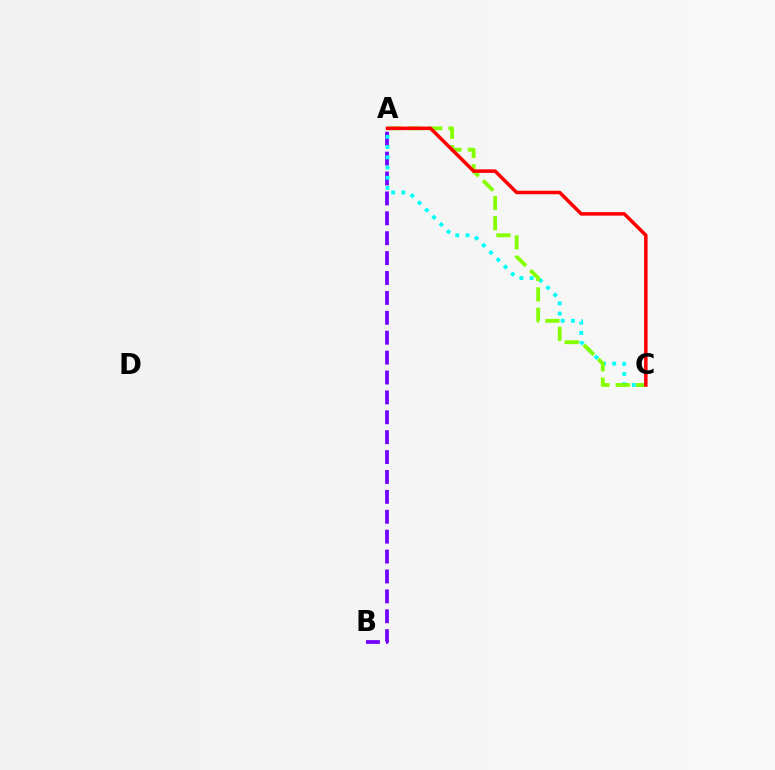{('A', 'B'): [{'color': '#7200ff', 'line_style': 'dashed', 'thickness': 2.7}], ('A', 'C'): [{'color': '#00fff6', 'line_style': 'dotted', 'thickness': 2.78}, {'color': '#84ff00', 'line_style': 'dashed', 'thickness': 2.76}, {'color': '#ff0000', 'line_style': 'solid', 'thickness': 2.53}]}